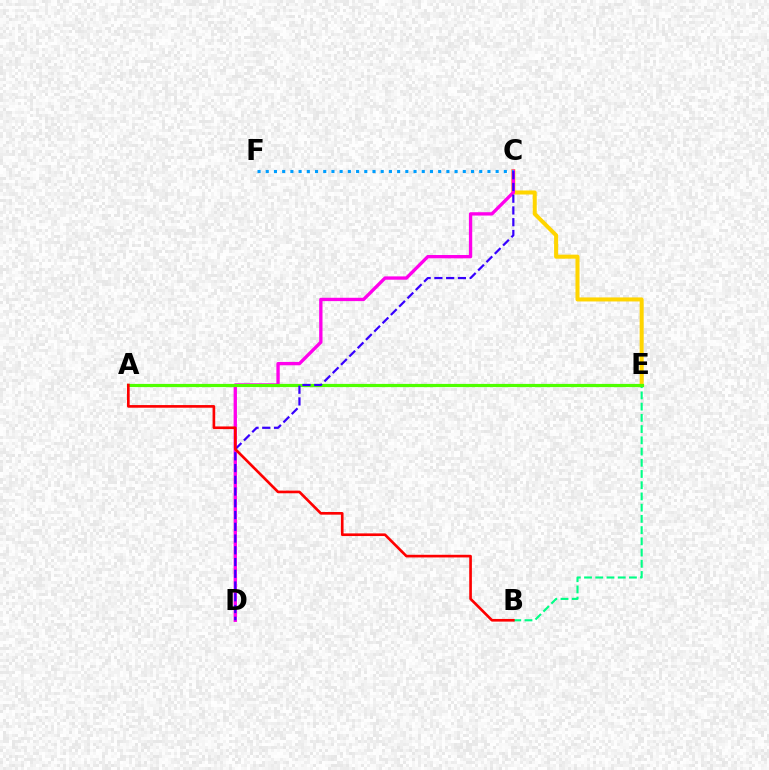{('C', 'E'): [{'color': '#ffd500', 'line_style': 'solid', 'thickness': 2.9}], ('C', 'D'): [{'color': '#ff00ed', 'line_style': 'solid', 'thickness': 2.4}, {'color': '#3700ff', 'line_style': 'dashed', 'thickness': 1.6}], ('B', 'E'): [{'color': '#00ff86', 'line_style': 'dashed', 'thickness': 1.52}], ('C', 'F'): [{'color': '#009eff', 'line_style': 'dotted', 'thickness': 2.23}], ('A', 'E'): [{'color': '#4fff00', 'line_style': 'solid', 'thickness': 2.3}], ('A', 'B'): [{'color': '#ff0000', 'line_style': 'solid', 'thickness': 1.91}]}